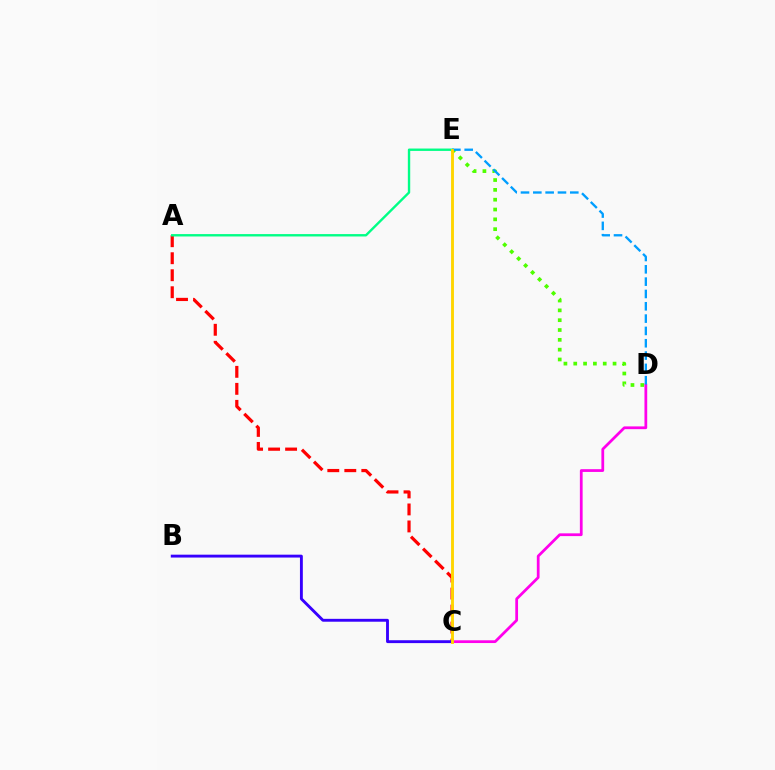{('D', 'E'): [{'color': '#4fff00', 'line_style': 'dotted', 'thickness': 2.67}, {'color': '#009eff', 'line_style': 'dashed', 'thickness': 1.67}], ('A', 'C'): [{'color': '#ff0000', 'line_style': 'dashed', 'thickness': 2.31}], ('C', 'D'): [{'color': '#ff00ed', 'line_style': 'solid', 'thickness': 1.98}], ('A', 'E'): [{'color': '#00ff86', 'line_style': 'solid', 'thickness': 1.71}], ('B', 'C'): [{'color': '#3700ff', 'line_style': 'solid', 'thickness': 2.07}], ('C', 'E'): [{'color': '#ffd500', 'line_style': 'solid', 'thickness': 2.08}]}